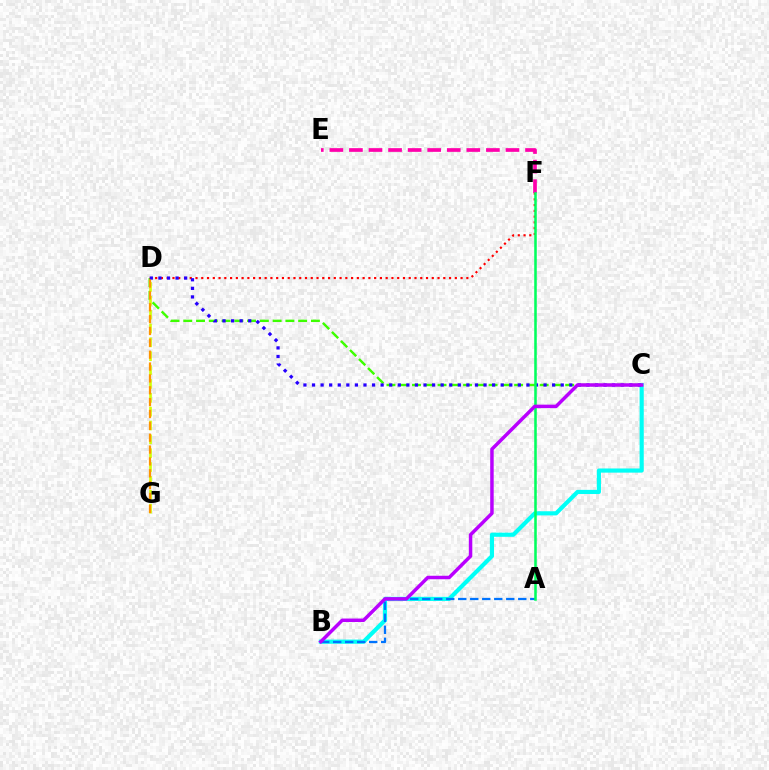{('B', 'C'): [{'color': '#00fff6', 'line_style': 'solid', 'thickness': 2.99}, {'color': '#b900ff', 'line_style': 'solid', 'thickness': 2.5}], ('A', 'B'): [{'color': '#0074ff', 'line_style': 'dashed', 'thickness': 1.63}], ('C', 'D'): [{'color': '#3dff00', 'line_style': 'dashed', 'thickness': 1.73}, {'color': '#2500ff', 'line_style': 'dotted', 'thickness': 2.33}], ('D', 'F'): [{'color': '#ff0000', 'line_style': 'dotted', 'thickness': 1.57}], ('D', 'G'): [{'color': '#d1ff00', 'line_style': 'dashed', 'thickness': 1.88}, {'color': '#ff9400', 'line_style': 'dashed', 'thickness': 1.61}], ('E', 'F'): [{'color': '#ff00ac', 'line_style': 'dashed', 'thickness': 2.66}], ('A', 'F'): [{'color': '#00ff5c', 'line_style': 'solid', 'thickness': 1.84}]}